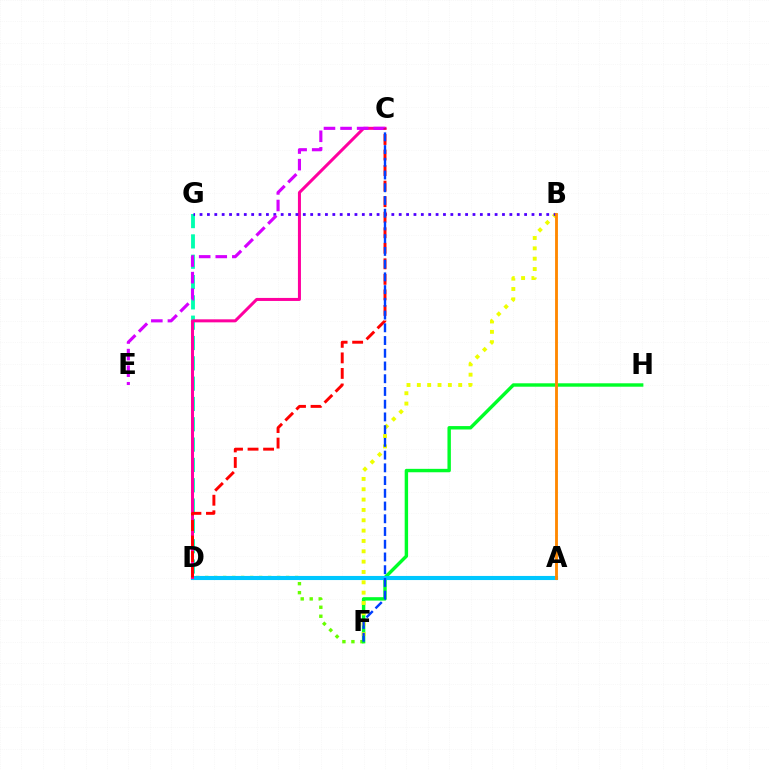{('D', 'F'): [{'color': '#66ff00', 'line_style': 'dotted', 'thickness': 2.44}], ('D', 'G'): [{'color': '#00ffaf', 'line_style': 'dashed', 'thickness': 2.76}], ('F', 'H'): [{'color': '#00ff27', 'line_style': 'solid', 'thickness': 2.46}], ('A', 'D'): [{'color': '#00c7ff', 'line_style': 'solid', 'thickness': 2.95}], ('B', 'F'): [{'color': '#eeff00', 'line_style': 'dotted', 'thickness': 2.81}], ('C', 'D'): [{'color': '#ff00a0', 'line_style': 'solid', 'thickness': 2.18}, {'color': '#ff0000', 'line_style': 'dashed', 'thickness': 2.11}], ('B', 'G'): [{'color': '#4f00ff', 'line_style': 'dotted', 'thickness': 2.0}], ('C', 'E'): [{'color': '#d600ff', 'line_style': 'dashed', 'thickness': 2.25}], ('A', 'B'): [{'color': '#ff8800', 'line_style': 'solid', 'thickness': 2.05}], ('C', 'F'): [{'color': '#003fff', 'line_style': 'dashed', 'thickness': 1.73}]}